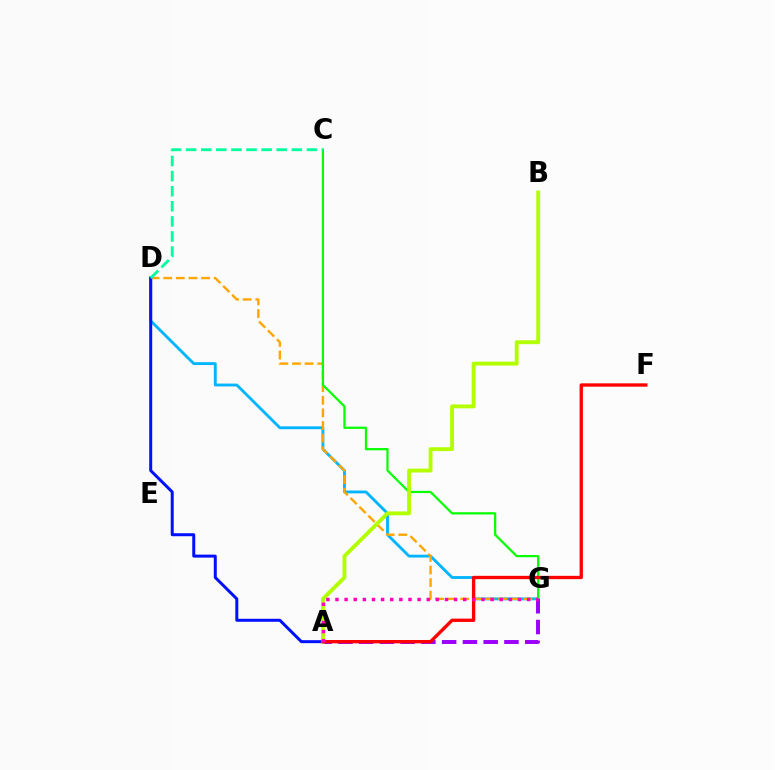{('D', 'G'): [{'color': '#00b5ff', 'line_style': 'solid', 'thickness': 2.05}, {'color': '#ffa500', 'line_style': 'dashed', 'thickness': 1.71}], ('C', 'G'): [{'color': '#08ff00', 'line_style': 'solid', 'thickness': 1.61}], ('A', 'D'): [{'color': '#0010ff', 'line_style': 'solid', 'thickness': 2.15}], ('C', 'D'): [{'color': '#00ff9d', 'line_style': 'dashed', 'thickness': 2.05}], ('A', 'G'): [{'color': '#9b00ff', 'line_style': 'dashed', 'thickness': 2.82}, {'color': '#ff00bd', 'line_style': 'dotted', 'thickness': 2.48}], ('A', 'B'): [{'color': '#b3ff00', 'line_style': 'solid', 'thickness': 2.79}], ('A', 'F'): [{'color': '#ff0000', 'line_style': 'solid', 'thickness': 2.4}]}